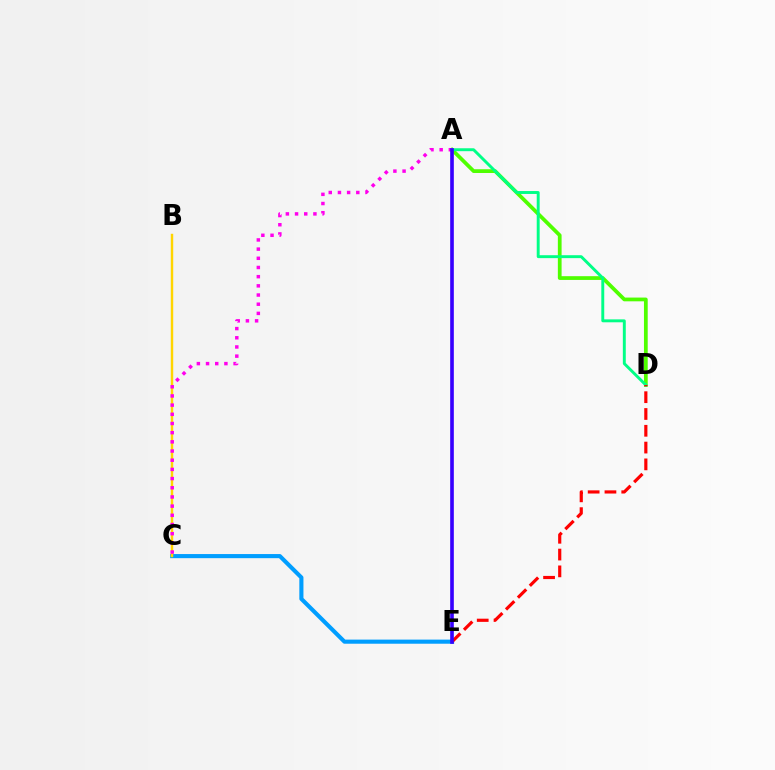{('A', 'D'): [{'color': '#4fff00', 'line_style': 'solid', 'thickness': 2.7}, {'color': '#00ff86', 'line_style': 'solid', 'thickness': 2.1}], ('C', 'E'): [{'color': '#009eff', 'line_style': 'solid', 'thickness': 2.96}], ('B', 'C'): [{'color': '#ffd500', 'line_style': 'solid', 'thickness': 1.74}], ('A', 'C'): [{'color': '#ff00ed', 'line_style': 'dotted', 'thickness': 2.49}], ('D', 'E'): [{'color': '#ff0000', 'line_style': 'dashed', 'thickness': 2.28}], ('A', 'E'): [{'color': '#3700ff', 'line_style': 'solid', 'thickness': 2.62}]}